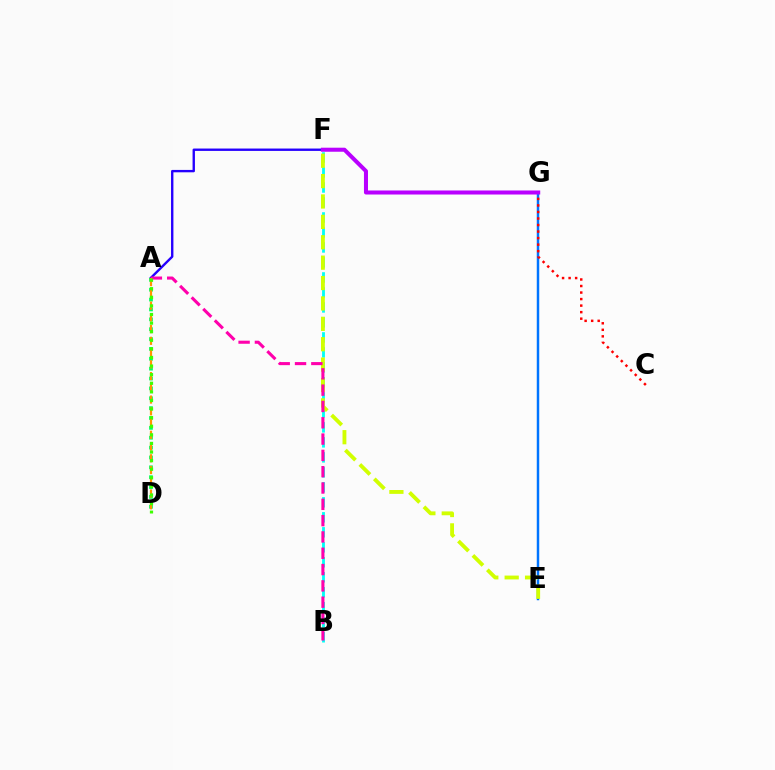{('A', 'F'): [{'color': '#2500ff', 'line_style': 'solid', 'thickness': 1.71}], ('E', 'G'): [{'color': '#0074ff', 'line_style': 'solid', 'thickness': 1.78}], ('A', 'D'): [{'color': '#00ff5c', 'line_style': 'dotted', 'thickness': 2.68}, {'color': '#ff9400', 'line_style': 'dashed', 'thickness': 1.6}, {'color': '#3dff00', 'line_style': 'dotted', 'thickness': 2.34}], ('C', 'G'): [{'color': '#ff0000', 'line_style': 'dotted', 'thickness': 1.78}], ('B', 'F'): [{'color': '#00fff6', 'line_style': 'dashed', 'thickness': 2.04}], ('E', 'F'): [{'color': '#d1ff00', 'line_style': 'dashed', 'thickness': 2.77}], ('A', 'B'): [{'color': '#ff00ac', 'line_style': 'dashed', 'thickness': 2.22}], ('F', 'G'): [{'color': '#b900ff', 'line_style': 'solid', 'thickness': 2.9}]}